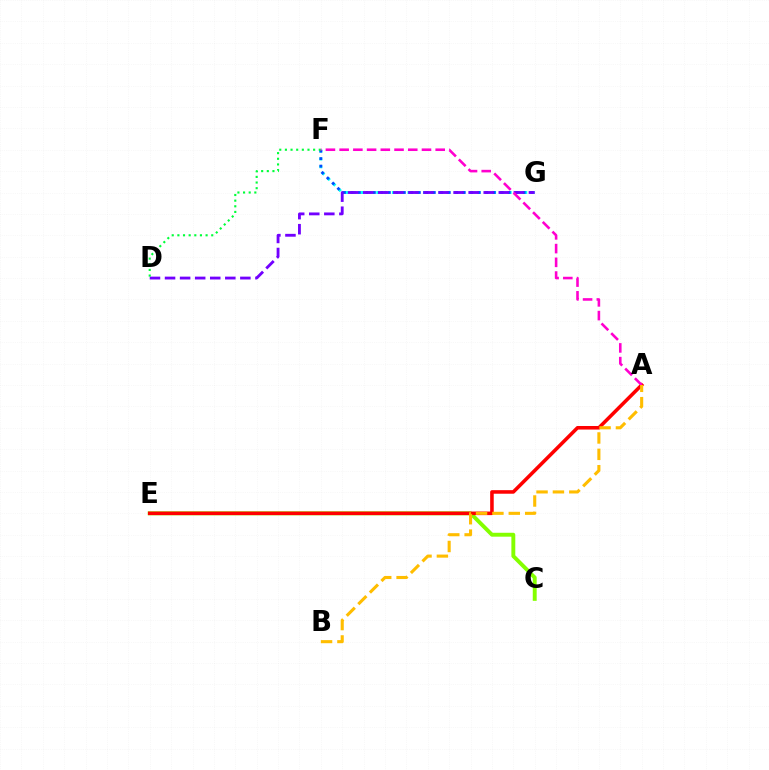{('F', 'G'): [{'color': '#00fff6', 'line_style': 'dotted', 'thickness': 2.12}, {'color': '#004bff', 'line_style': 'dotted', 'thickness': 2.03}], ('C', 'E'): [{'color': '#84ff00', 'line_style': 'solid', 'thickness': 2.81}], ('A', 'E'): [{'color': '#ff0000', 'line_style': 'solid', 'thickness': 2.56}], ('D', 'G'): [{'color': '#7200ff', 'line_style': 'dashed', 'thickness': 2.05}], ('D', 'F'): [{'color': '#00ff39', 'line_style': 'dotted', 'thickness': 1.53}], ('A', 'F'): [{'color': '#ff00cf', 'line_style': 'dashed', 'thickness': 1.86}], ('A', 'B'): [{'color': '#ffbd00', 'line_style': 'dashed', 'thickness': 2.23}]}